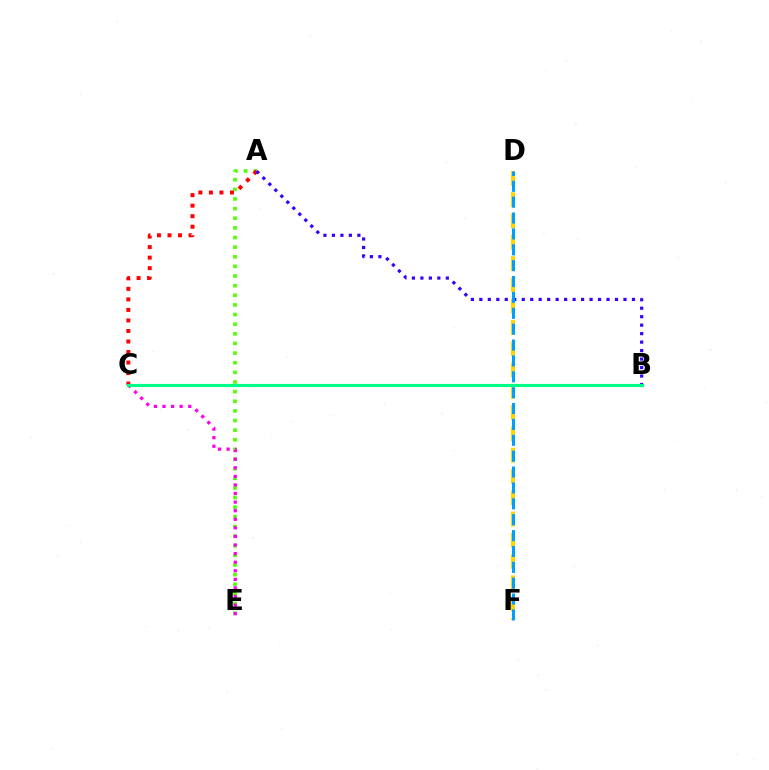{('A', 'E'): [{'color': '#4fff00', 'line_style': 'dotted', 'thickness': 2.62}], ('A', 'C'): [{'color': '#ff0000', 'line_style': 'dotted', 'thickness': 2.86}], ('D', 'F'): [{'color': '#ffd500', 'line_style': 'dashed', 'thickness': 2.89}, {'color': '#009eff', 'line_style': 'dashed', 'thickness': 2.16}], ('A', 'B'): [{'color': '#3700ff', 'line_style': 'dotted', 'thickness': 2.3}], ('C', 'E'): [{'color': '#ff00ed', 'line_style': 'dotted', 'thickness': 2.33}], ('B', 'C'): [{'color': '#00ff86', 'line_style': 'solid', 'thickness': 2.25}]}